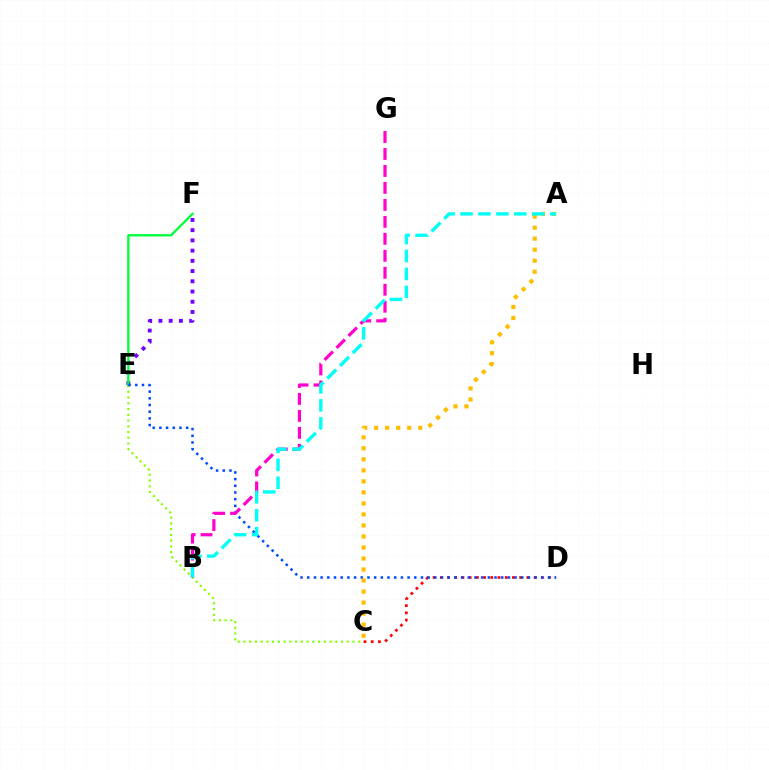{('E', 'F'): [{'color': '#7200ff', 'line_style': 'dotted', 'thickness': 2.78}, {'color': '#00ff39', 'line_style': 'solid', 'thickness': 1.67}], ('C', 'E'): [{'color': '#84ff00', 'line_style': 'dotted', 'thickness': 1.56}], ('C', 'D'): [{'color': '#ff0000', 'line_style': 'dotted', 'thickness': 1.96}], ('D', 'E'): [{'color': '#004bff', 'line_style': 'dotted', 'thickness': 1.82}], ('B', 'G'): [{'color': '#ff00cf', 'line_style': 'dashed', 'thickness': 2.31}], ('A', 'C'): [{'color': '#ffbd00', 'line_style': 'dotted', 'thickness': 2.99}], ('A', 'B'): [{'color': '#00fff6', 'line_style': 'dashed', 'thickness': 2.44}]}